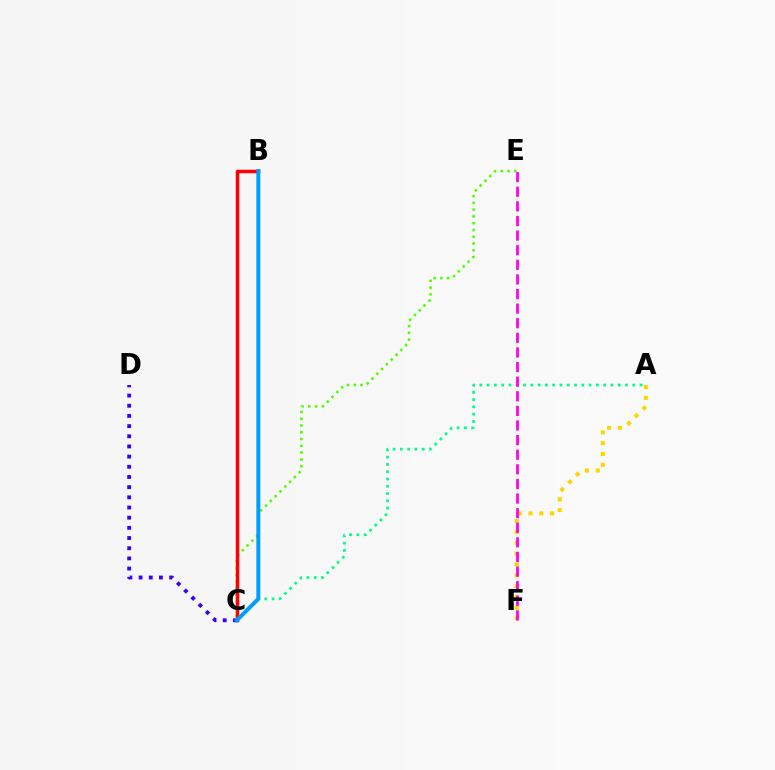{('C', 'E'): [{'color': '#4fff00', 'line_style': 'dotted', 'thickness': 1.84}], ('A', 'C'): [{'color': '#00ff86', 'line_style': 'dotted', 'thickness': 1.98}], ('A', 'F'): [{'color': '#ffd500', 'line_style': 'dotted', 'thickness': 2.94}], ('B', 'C'): [{'color': '#ff0000', 'line_style': 'solid', 'thickness': 2.52}, {'color': '#009eff', 'line_style': 'solid', 'thickness': 2.87}], ('C', 'D'): [{'color': '#3700ff', 'line_style': 'dotted', 'thickness': 2.76}], ('E', 'F'): [{'color': '#ff00ed', 'line_style': 'dashed', 'thickness': 1.98}]}